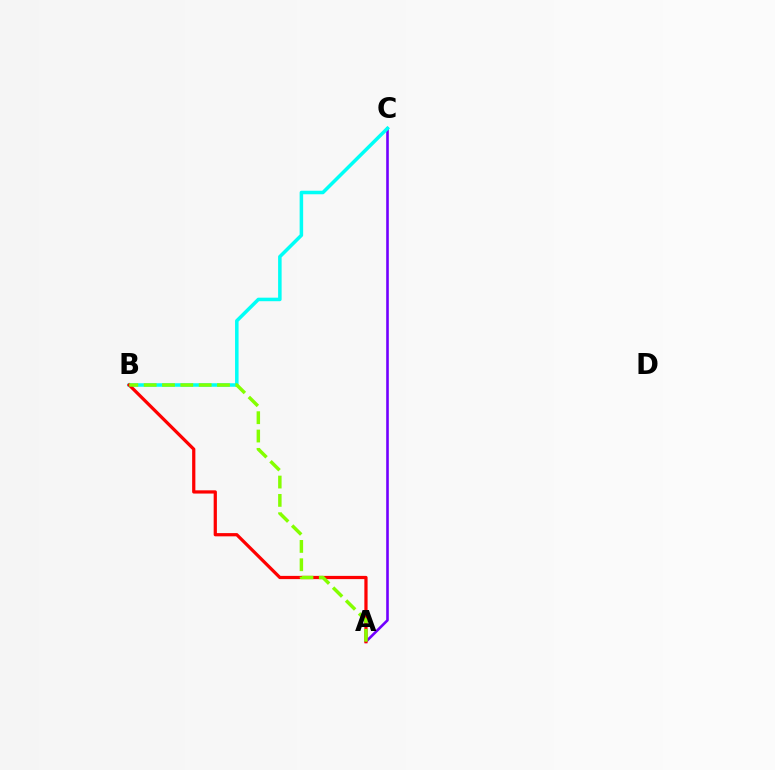{('A', 'C'): [{'color': '#7200ff', 'line_style': 'solid', 'thickness': 1.88}], ('B', 'C'): [{'color': '#00fff6', 'line_style': 'solid', 'thickness': 2.54}], ('A', 'B'): [{'color': '#ff0000', 'line_style': 'solid', 'thickness': 2.33}, {'color': '#84ff00', 'line_style': 'dashed', 'thickness': 2.49}]}